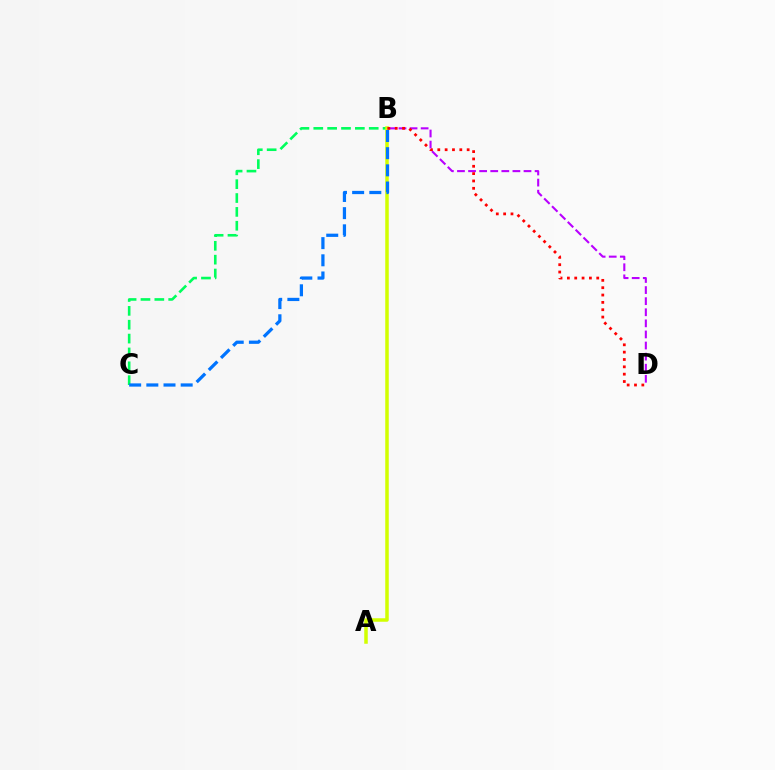{('B', 'C'): [{'color': '#00ff5c', 'line_style': 'dashed', 'thickness': 1.88}, {'color': '#0074ff', 'line_style': 'dashed', 'thickness': 2.33}], ('A', 'B'): [{'color': '#d1ff00', 'line_style': 'solid', 'thickness': 2.52}], ('B', 'D'): [{'color': '#b900ff', 'line_style': 'dashed', 'thickness': 1.51}, {'color': '#ff0000', 'line_style': 'dotted', 'thickness': 1.99}]}